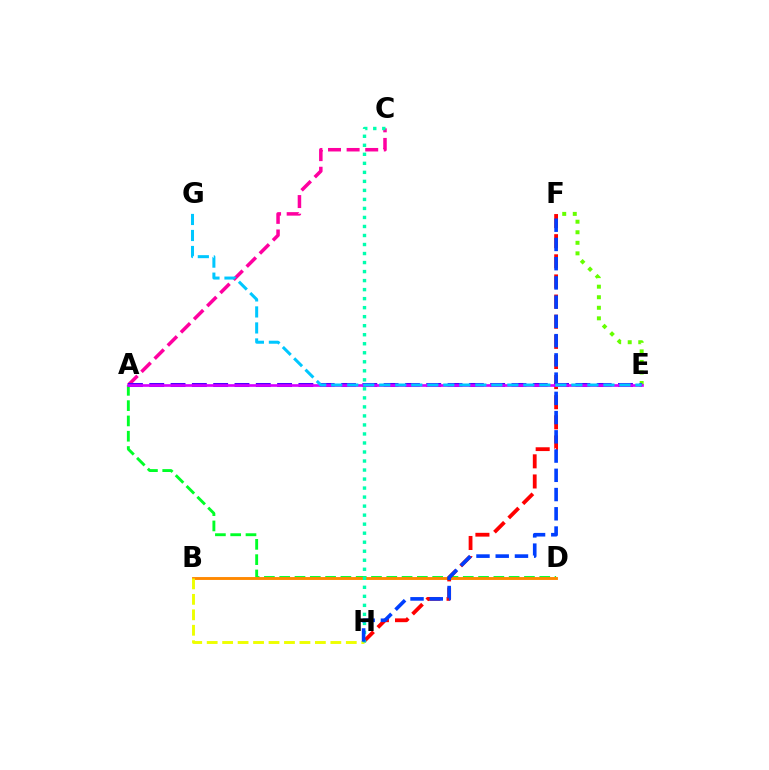{('A', 'D'): [{'color': '#00ff27', 'line_style': 'dashed', 'thickness': 2.08}], ('B', 'D'): [{'color': '#ff8800', 'line_style': 'solid', 'thickness': 2.08}], ('F', 'H'): [{'color': '#ff0000', 'line_style': 'dashed', 'thickness': 2.73}, {'color': '#003fff', 'line_style': 'dashed', 'thickness': 2.61}], ('E', 'F'): [{'color': '#66ff00', 'line_style': 'dotted', 'thickness': 2.87}], ('A', 'C'): [{'color': '#ff00a0', 'line_style': 'dashed', 'thickness': 2.53}], ('B', 'H'): [{'color': '#eeff00', 'line_style': 'dashed', 'thickness': 2.1}], ('C', 'H'): [{'color': '#00ffaf', 'line_style': 'dotted', 'thickness': 2.45}], ('A', 'E'): [{'color': '#4f00ff', 'line_style': 'dashed', 'thickness': 2.89}, {'color': '#d600ff', 'line_style': 'solid', 'thickness': 1.91}], ('E', 'G'): [{'color': '#00c7ff', 'line_style': 'dashed', 'thickness': 2.17}]}